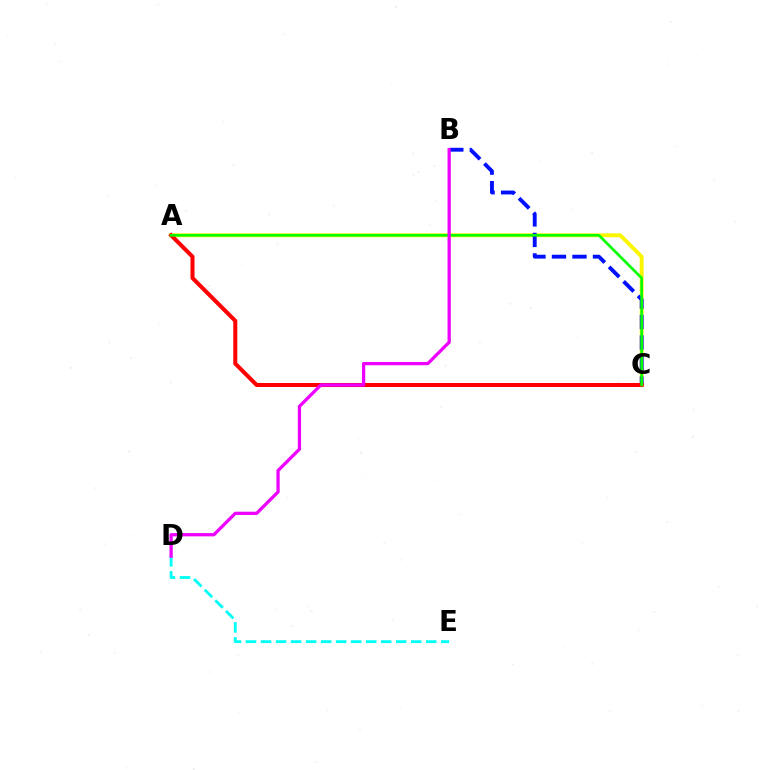{('A', 'C'): [{'color': '#fcf500', 'line_style': 'solid', 'thickness': 2.79}, {'color': '#ff0000', 'line_style': 'solid', 'thickness': 2.9}, {'color': '#08ff00', 'line_style': 'solid', 'thickness': 1.93}], ('B', 'C'): [{'color': '#0010ff', 'line_style': 'dashed', 'thickness': 2.79}], ('D', 'E'): [{'color': '#00fff6', 'line_style': 'dashed', 'thickness': 2.04}], ('B', 'D'): [{'color': '#ee00ff', 'line_style': 'solid', 'thickness': 2.35}]}